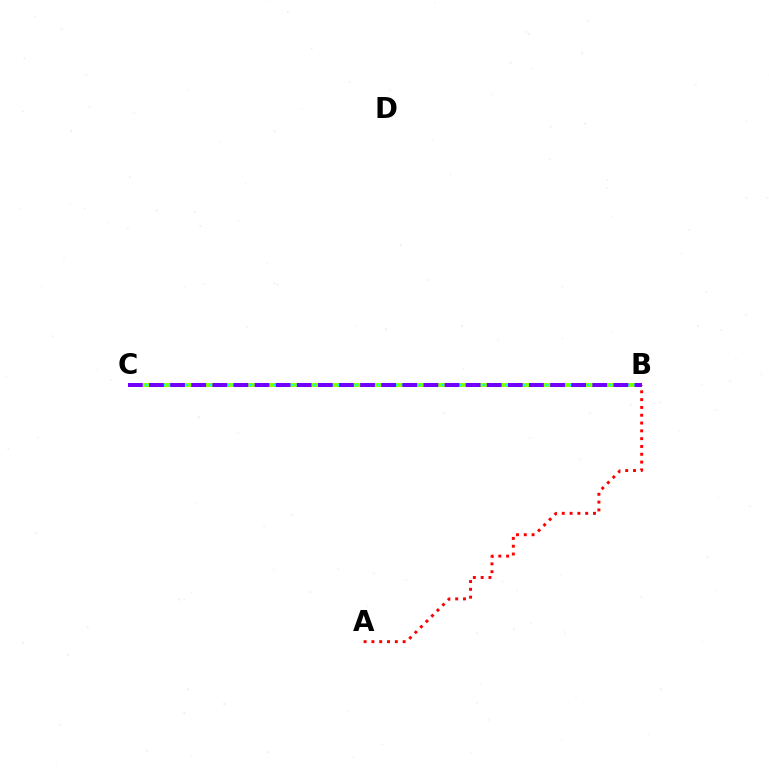{('A', 'B'): [{'color': '#ff0000', 'line_style': 'dotted', 'thickness': 2.12}], ('B', 'C'): [{'color': '#84ff00', 'line_style': 'dashed', 'thickness': 2.86}, {'color': '#00fff6', 'line_style': 'dotted', 'thickness': 1.58}, {'color': '#7200ff', 'line_style': 'dashed', 'thickness': 2.87}]}